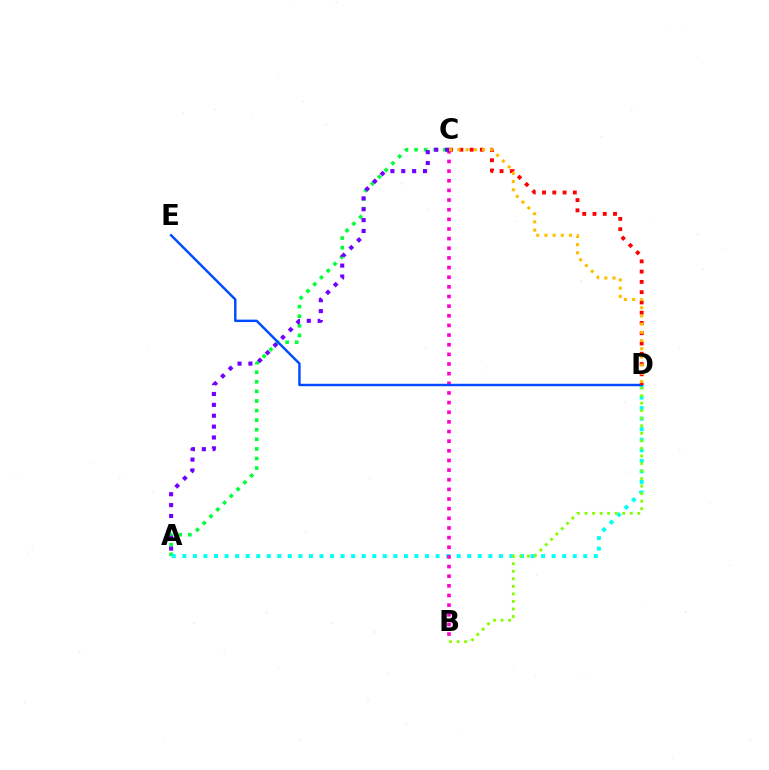{('A', 'C'): [{'color': '#00ff39', 'line_style': 'dotted', 'thickness': 2.6}, {'color': '#7200ff', 'line_style': 'dotted', 'thickness': 2.95}], ('A', 'D'): [{'color': '#00fff6', 'line_style': 'dotted', 'thickness': 2.87}], ('B', 'C'): [{'color': '#ff00cf', 'line_style': 'dotted', 'thickness': 2.62}], ('D', 'E'): [{'color': '#004bff', 'line_style': 'solid', 'thickness': 1.75}], ('C', 'D'): [{'color': '#ff0000', 'line_style': 'dotted', 'thickness': 2.79}, {'color': '#ffbd00', 'line_style': 'dotted', 'thickness': 2.23}], ('B', 'D'): [{'color': '#84ff00', 'line_style': 'dotted', 'thickness': 2.05}]}